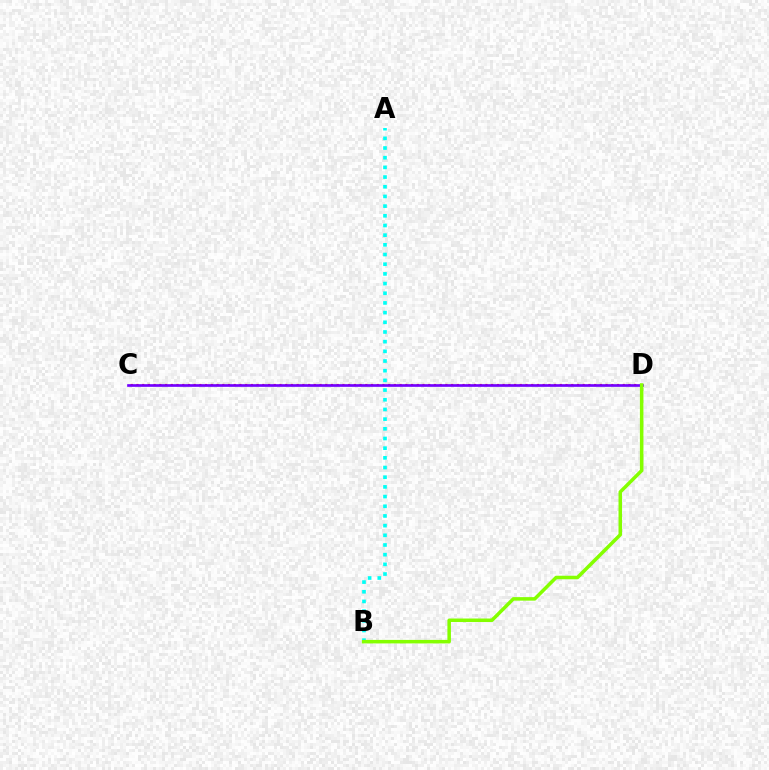{('C', 'D'): [{'color': '#ff0000', 'line_style': 'dotted', 'thickness': 1.55}, {'color': '#7200ff', 'line_style': 'solid', 'thickness': 1.92}], ('A', 'B'): [{'color': '#00fff6', 'line_style': 'dotted', 'thickness': 2.63}], ('B', 'D'): [{'color': '#84ff00', 'line_style': 'solid', 'thickness': 2.54}]}